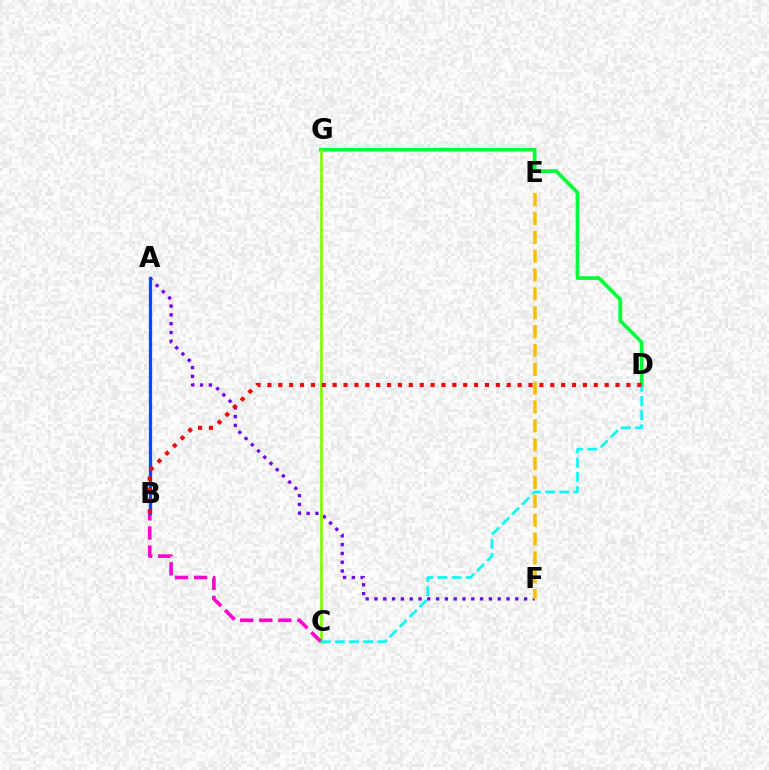{('A', 'F'): [{'color': '#7200ff', 'line_style': 'dotted', 'thickness': 2.39}], ('D', 'G'): [{'color': '#00ff39', 'line_style': 'solid', 'thickness': 2.66}], ('C', 'G'): [{'color': '#84ff00', 'line_style': 'solid', 'thickness': 1.99}], ('B', 'C'): [{'color': '#ff00cf', 'line_style': 'dashed', 'thickness': 2.59}], ('C', 'D'): [{'color': '#00fff6', 'line_style': 'dashed', 'thickness': 1.92}], ('E', 'F'): [{'color': '#ffbd00', 'line_style': 'dashed', 'thickness': 2.56}], ('A', 'B'): [{'color': '#004bff', 'line_style': 'solid', 'thickness': 2.34}], ('B', 'D'): [{'color': '#ff0000', 'line_style': 'dotted', 'thickness': 2.96}]}